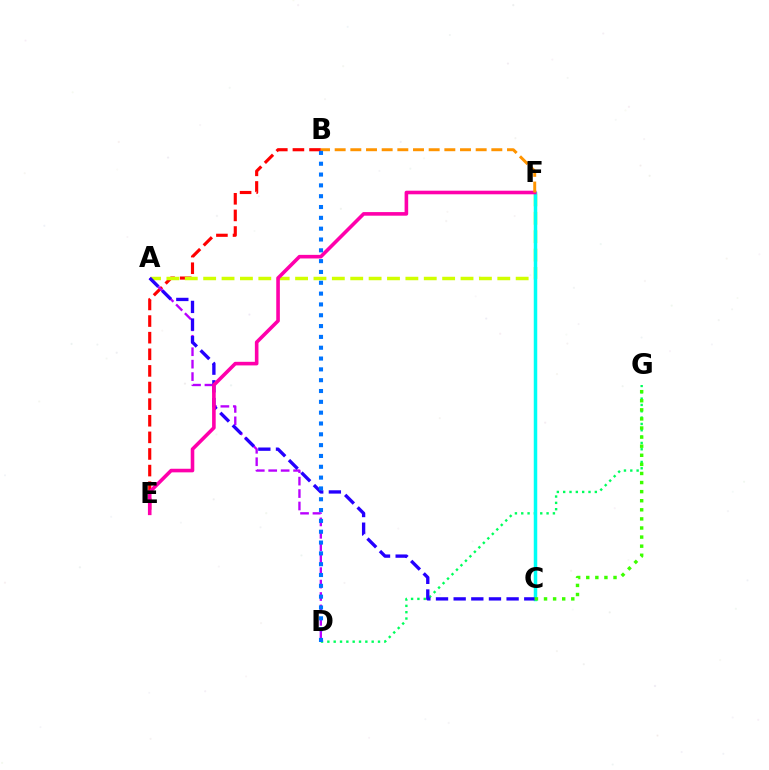{('B', 'E'): [{'color': '#ff0000', 'line_style': 'dashed', 'thickness': 2.26}], ('D', 'G'): [{'color': '#00ff5c', 'line_style': 'dotted', 'thickness': 1.72}], ('A', 'F'): [{'color': '#d1ff00', 'line_style': 'dashed', 'thickness': 2.5}], ('C', 'F'): [{'color': '#00fff6', 'line_style': 'solid', 'thickness': 2.51}], ('A', 'D'): [{'color': '#b900ff', 'line_style': 'dashed', 'thickness': 1.69}], ('A', 'C'): [{'color': '#2500ff', 'line_style': 'dashed', 'thickness': 2.4}], ('E', 'F'): [{'color': '#ff00ac', 'line_style': 'solid', 'thickness': 2.59}], ('B', 'F'): [{'color': '#ff9400', 'line_style': 'dashed', 'thickness': 2.13}], ('B', 'D'): [{'color': '#0074ff', 'line_style': 'dotted', 'thickness': 2.94}], ('C', 'G'): [{'color': '#3dff00', 'line_style': 'dotted', 'thickness': 2.47}]}